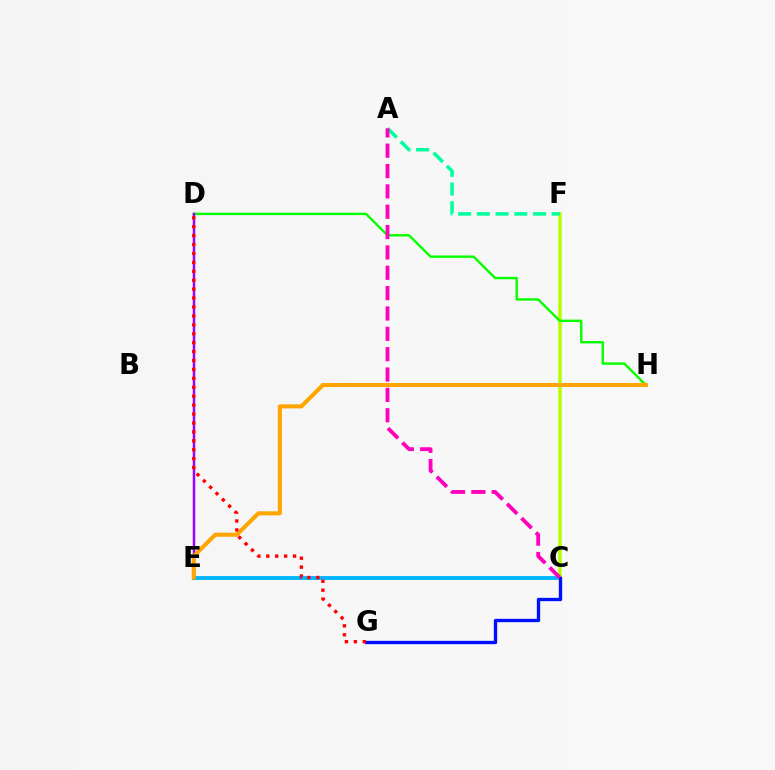{('C', 'E'): [{'color': '#00b5ff', 'line_style': 'solid', 'thickness': 2.77}], ('C', 'F'): [{'color': '#b3ff00', 'line_style': 'solid', 'thickness': 2.53}], ('C', 'G'): [{'color': '#0010ff', 'line_style': 'solid', 'thickness': 2.41}], ('D', 'H'): [{'color': '#08ff00', 'line_style': 'solid', 'thickness': 1.73}], ('A', 'F'): [{'color': '#00ff9d', 'line_style': 'dashed', 'thickness': 2.54}], ('D', 'E'): [{'color': '#9b00ff', 'line_style': 'solid', 'thickness': 1.79}], ('A', 'C'): [{'color': '#ff00bd', 'line_style': 'dashed', 'thickness': 2.76}], ('E', 'H'): [{'color': '#ffa500', 'line_style': 'solid', 'thickness': 2.93}], ('D', 'G'): [{'color': '#ff0000', 'line_style': 'dotted', 'thickness': 2.42}]}